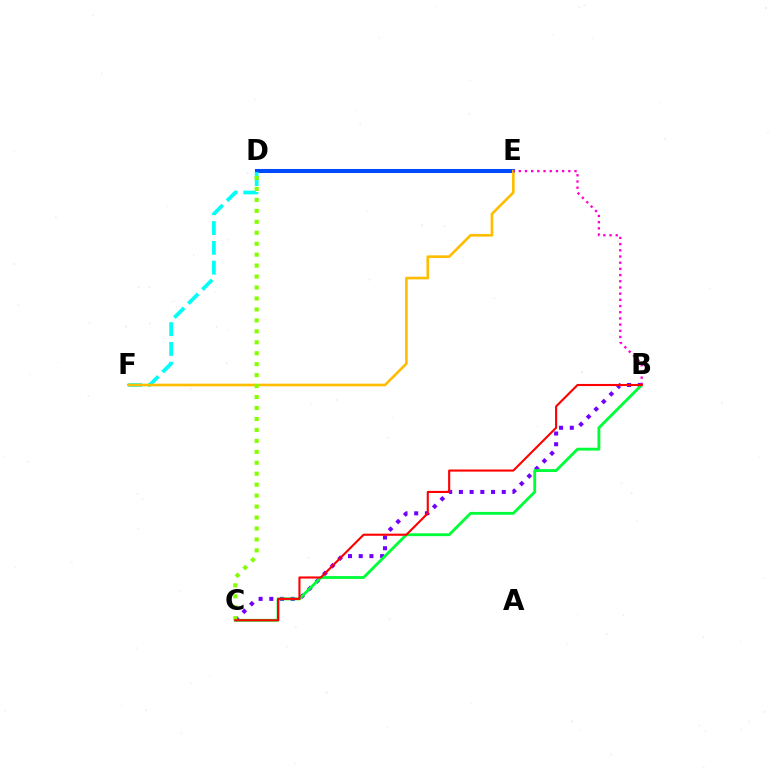{('D', 'E'): [{'color': '#004bff', 'line_style': 'solid', 'thickness': 2.9}], ('B', 'C'): [{'color': '#7200ff', 'line_style': 'dotted', 'thickness': 2.91}, {'color': '#00ff39', 'line_style': 'solid', 'thickness': 2.05}, {'color': '#ff0000', 'line_style': 'solid', 'thickness': 1.52}], ('D', 'F'): [{'color': '#00fff6', 'line_style': 'dashed', 'thickness': 2.69}], ('E', 'F'): [{'color': '#ffbd00', 'line_style': 'solid', 'thickness': 1.89}], ('B', 'E'): [{'color': '#ff00cf', 'line_style': 'dotted', 'thickness': 1.68}], ('C', 'D'): [{'color': '#84ff00', 'line_style': 'dotted', 'thickness': 2.98}]}